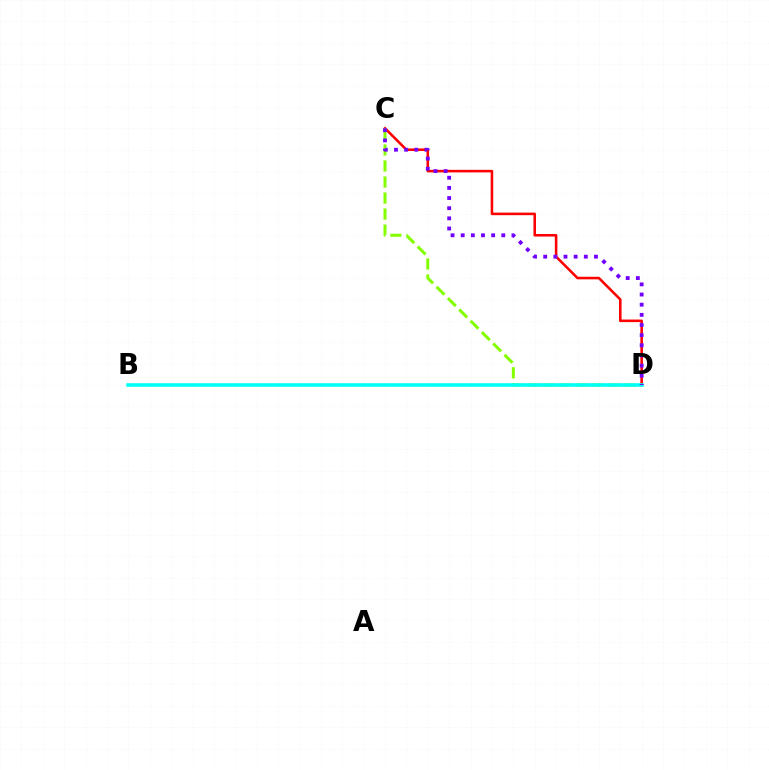{('C', 'D'): [{'color': '#ff0000', 'line_style': 'solid', 'thickness': 1.85}, {'color': '#84ff00', 'line_style': 'dashed', 'thickness': 2.18}, {'color': '#7200ff', 'line_style': 'dotted', 'thickness': 2.76}], ('B', 'D'): [{'color': '#00fff6', 'line_style': 'solid', 'thickness': 2.56}]}